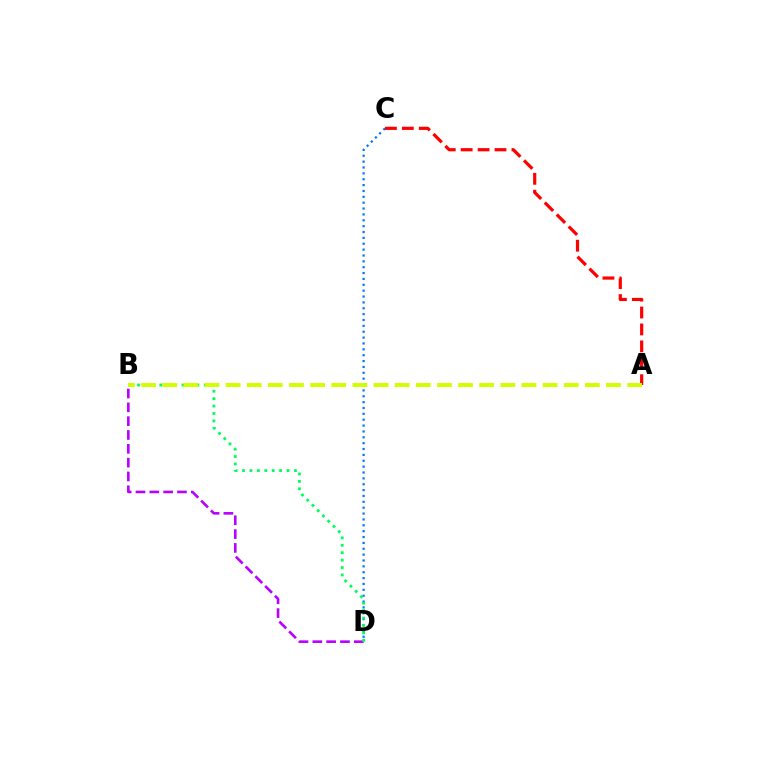{('C', 'D'): [{'color': '#0074ff', 'line_style': 'dotted', 'thickness': 1.59}], ('A', 'C'): [{'color': '#ff0000', 'line_style': 'dashed', 'thickness': 2.3}], ('B', 'D'): [{'color': '#b900ff', 'line_style': 'dashed', 'thickness': 1.88}, {'color': '#00ff5c', 'line_style': 'dotted', 'thickness': 2.02}], ('A', 'B'): [{'color': '#d1ff00', 'line_style': 'dashed', 'thickness': 2.87}]}